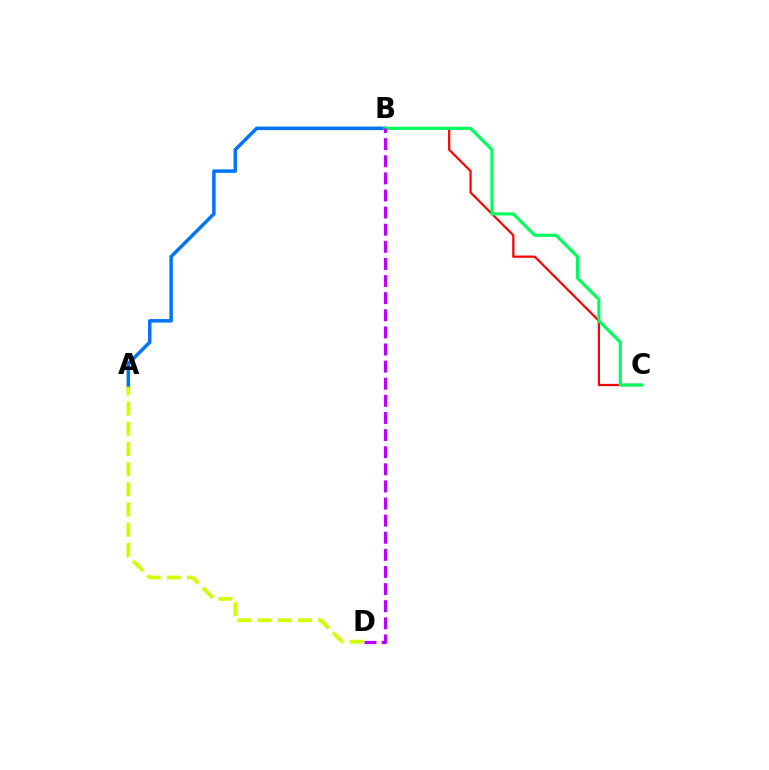{('A', 'D'): [{'color': '#d1ff00', 'line_style': 'dashed', 'thickness': 2.74}], ('A', 'B'): [{'color': '#0074ff', 'line_style': 'solid', 'thickness': 2.53}], ('B', 'C'): [{'color': '#ff0000', 'line_style': 'solid', 'thickness': 1.61}, {'color': '#00ff5c', 'line_style': 'solid', 'thickness': 2.28}], ('B', 'D'): [{'color': '#b900ff', 'line_style': 'dashed', 'thickness': 2.32}]}